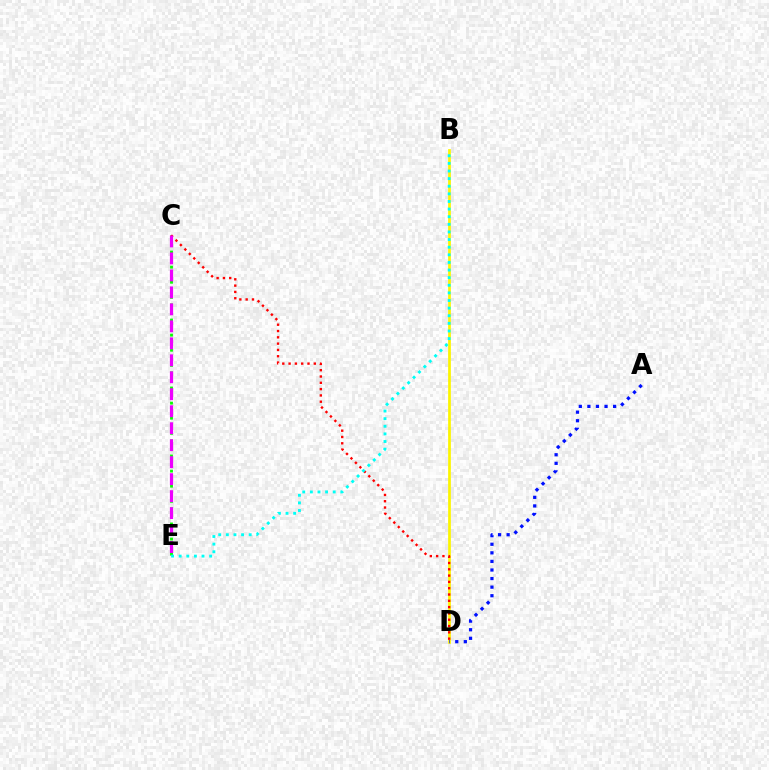{('C', 'E'): [{'color': '#08ff00', 'line_style': 'dotted', 'thickness': 2.05}, {'color': '#ee00ff', 'line_style': 'dashed', 'thickness': 2.31}], ('B', 'D'): [{'color': '#fcf500', 'line_style': 'solid', 'thickness': 1.97}], ('C', 'D'): [{'color': '#ff0000', 'line_style': 'dotted', 'thickness': 1.71}], ('A', 'D'): [{'color': '#0010ff', 'line_style': 'dotted', 'thickness': 2.33}], ('B', 'E'): [{'color': '#00fff6', 'line_style': 'dotted', 'thickness': 2.07}]}